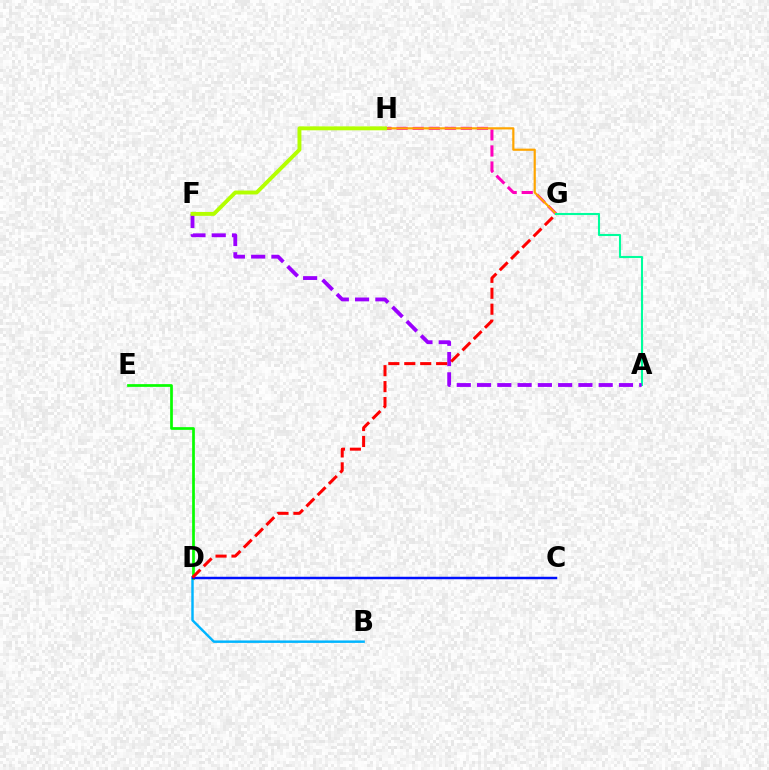{('B', 'D'): [{'color': '#00b5ff', 'line_style': 'solid', 'thickness': 1.77}], ('G', 'H'): [{'color': '#ff00bd', 'line_style': 'dashed', 'thickness': 2.18}, {'color': '#ffa500', 'line_style': 'solid', 'thickness': 1.58}], ('A', 'G'): [{'color': '#00ff9d', 'line_style': 'solid', 'thickness': 1.51}], ('A', 'F'): [{'color': '#9b00ff', 'line_style': 'dashed', 'thickness': 2.75}], ('F', 'H'): [{'color': '#b3ff00', 'line_style': 'solid', 'thickness': 2.82}], ('D', 'E'): [{'color': '#08ff00', 'line_style': 'solid', 'thickness': 1.96}], ('C', 'D'): [{'color': '#0010ff', 'line_style': 'solid', 'thickness': 1.78}], ('D', 'G'): [{'color': '#ff0000', 'line_style': 'dashed', 'thickness': 2.16}]}